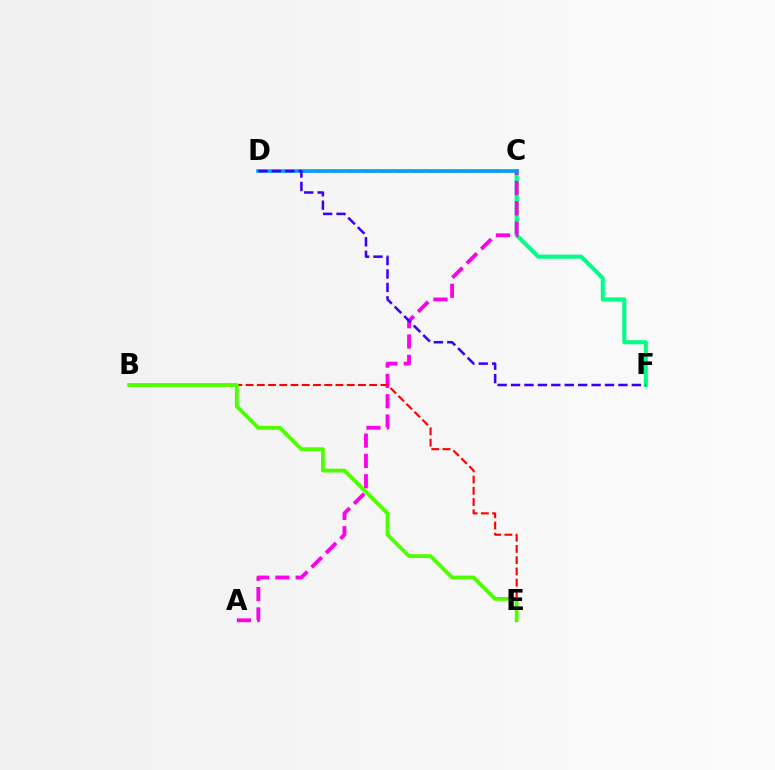{('C', 'F'): [{'color': '#00ff86', 'line_style': 'solid', 'thickness': 2.93}], ('C', 'D'): [{'color': '#ffd500', 'line_style': 'dashed', 'thickness': 2.16}, {'color': '#009eff', 'line_style': 'solid', 'thickness': 2.6}], ('A', 'C'): [{'color': '#ff00ed', 'line_style': 'dashed', 'thickness': 2.76}], ('B', 'E'): [{'color': '#ff0000', 'line_style': 'dashed', 'thickness': 1.53}, {'color': '#4fff00', 'line_style': 'solid', 'thickness': 2.76}], ('D', 'F'): [{'color': '#3700ff', 'line_style': 'dashed', 'thickness': 1.82}]}